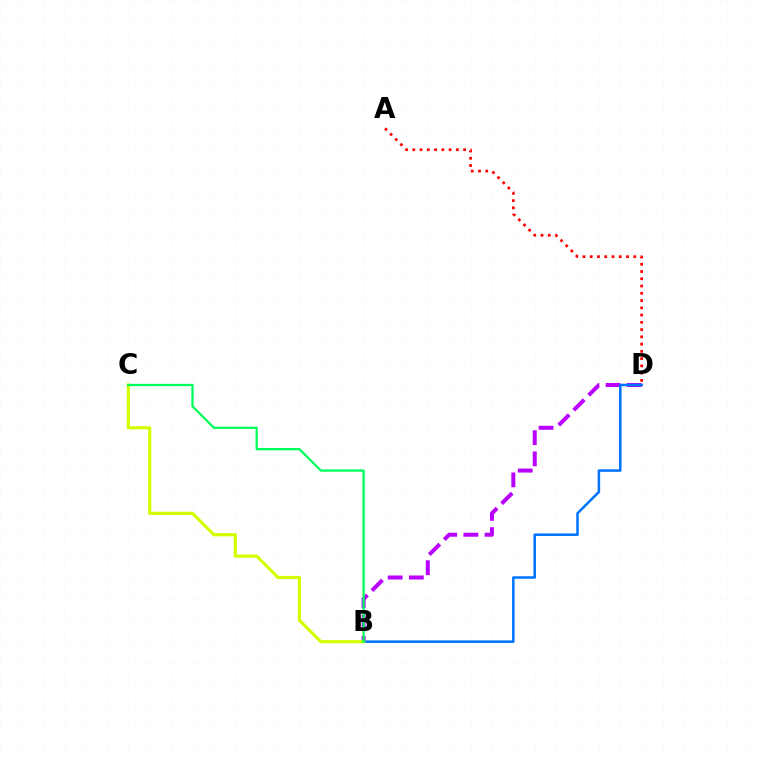{('A', 'D'): [{'color': '#ff0000', 'line_style': 'dotted', 'thickness': 1.97}], ('B', 'D'): [{'color': '#b900ff', 'line_style': 'dashed', 'thickness': 2.88}, {'color': '#0074ff', 'line_style': 'solid', 'thickness': 1.82}], ('B', 'C'): [{'color': '#d1ff00', 'line_style': 'solid', 'thickness': 2.3}, {'color': '#00ff5c', 'line_style': 'solid', 'thickness': 1.64}]}